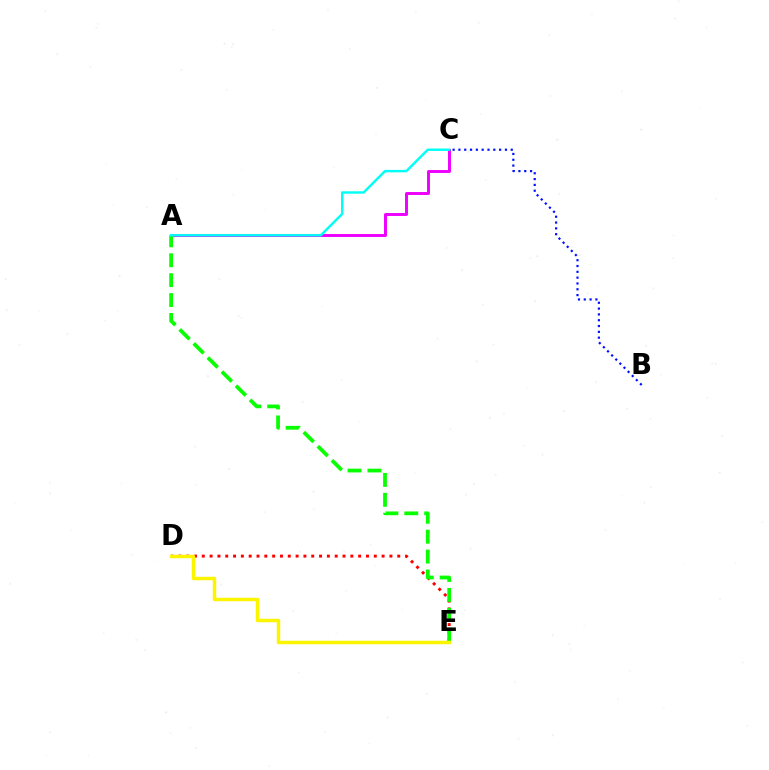{('A', 'C'): [{'color': '#ee00ff', 'line_style': 'solid', 'thickness': 2.11}, {'color': '#00fff6', 'line_style': 'solid', 'thickness': 1.75}], ('B', 'C'): [{'color': '#0010ff', 'line_style': 'dotted', 'thickness': 1.58}], ('D', 'E'): [{'color': '#ff0000', 'line_style': 'dotted', 'thickness': 2.12}, {'color': '#fcf500', 'line_style': 'solid', 'thickness': 2.5}], ('A', 'E'): [{'color': '#08ff00', 'line_style': 'dashed', 'thickness': 2.7}]}